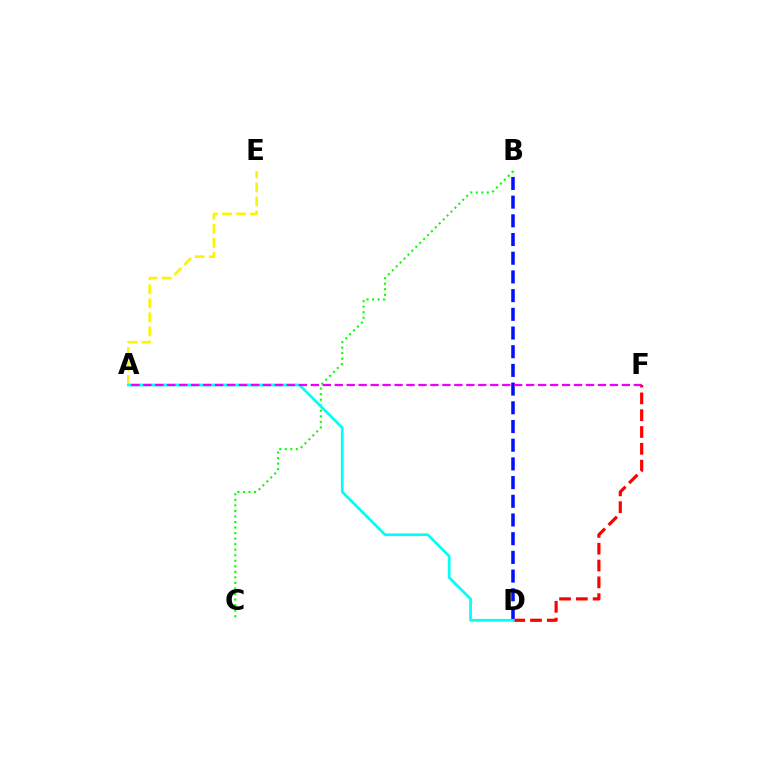{('B', 'D'): [{'color': '#0010ff', 'line_style': 'dashed', 'thickness': 2.54}], ('B', 'C'): [{'color': '#08ff00', 'line_style': 'dotted', 'thickness': 1.5}], ('D', 'F'): [{'color': '#ff0000', 'line_style': 'dashed', 'thickness': 2.28}], ('A', 'E'): [{'color': '#fcf500', 'line_style': 'dashed', 'thickness': 1.9}], ('A', 'D'): [{'color': '#00fff6', 'line_style': 'solid', 'thickness': 1.95}], ('A', 'F'): [{'color': '#ee00ff', 'line_style': 'dashed', 'thickness': 1.63}]}